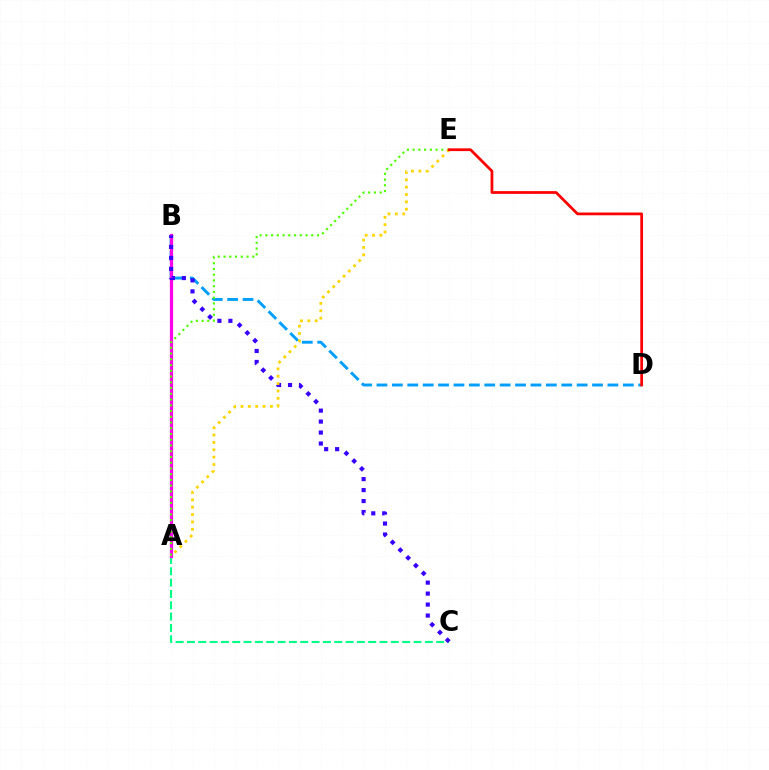{('B', 'D'): [{'color': '#009eff', 'line_style': 'dashed', 'thickness': 2.09}], ('A', 'C'): [{'color': '#00ff86', 'line_style': 'dashed', 'thickness': 1.54}], ('A', 'B'): [{'color': '#ff00ed', 'line_style': 'solid', 'thickness': 2.32}], ('B', 'C'): [{'color': '#3700ff', 'line_style': 'dotted', 'thickness': 2.98}], ('A', 'E'): [{'color': '#4fff00', 'line_style': 'dotted', 'thickness': 1.56}, {'color': '#ffd500', 'line_style': 'dotted', 'thickness': 2.0}], ('D', 'E'): [{'color': '#ff0000', 'line_style': 'solid', 'thickness': 1.98}]}